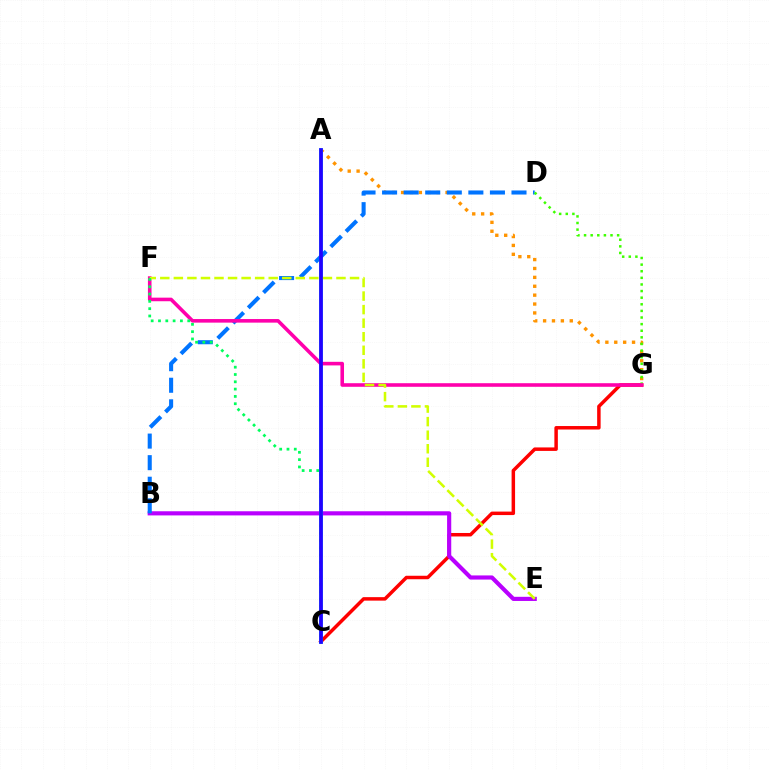{('C', 'G'): [{'color': '#ff0000', 'line_style': 'solid', 'thickness': 2.51}], ('B', 'E'): [{'color': '#b900ff', 'line_style': 'solid', 'thickness': 2.98}], ('A', 'G'): [{'color': '#ff9400', 'line_style': 'dotted', 'thickness': 2.42}], ('A', 'C'): [{'color': '#00fff6', 'line_style': 'solid', 'thickness': 2.66}, {'color': '#2500ff', 'line_style': 'solid', 'thickness': 2.67}], ('B', 'D'): [{'color': '#0074ff', 'line_style': 'dashed', 'thickness': 2.93}], ('D', 'G'): [{'color': '#3dff00', 'line_style': 'dotted', 'thickness': 1.8}], ('F', 'G'): [{'color': '#ff00ac', 'line_style': 'solid', 'thickness': 2.58}], ('E', 'F'): [{'color': '#d1ff00', 'line_style': 'dashed', 'thickness': 1.84}], ('C', 'F'): [{'color': '#00ff5c', 'line_style': 'dotted', 'thickness': 1.99}]}